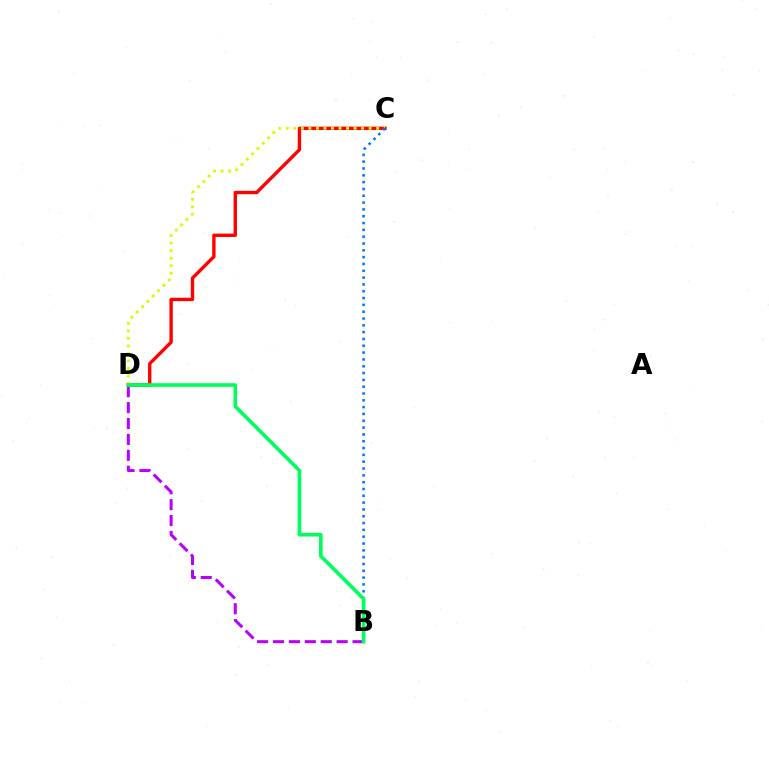{('C', 'D'): [{'color': '#ff0000', 'line_style': 'solid', 'thickness': 2.42}, {'color': '#d1ff00', 'line_style': 'dotted', 'thickness': 2.05}], ('B', 'D'): [{'color': '#b900ff', 'line_style': 'dashed', 'thickness': 2.16}, {'color': '#00ff5c', 'line_style': 'solid', 'thickness': 2.62}], ('B', 'C'): [{'color': '#0074ff', 'line_style': 'dotted', 'thickness': 1.85}]}